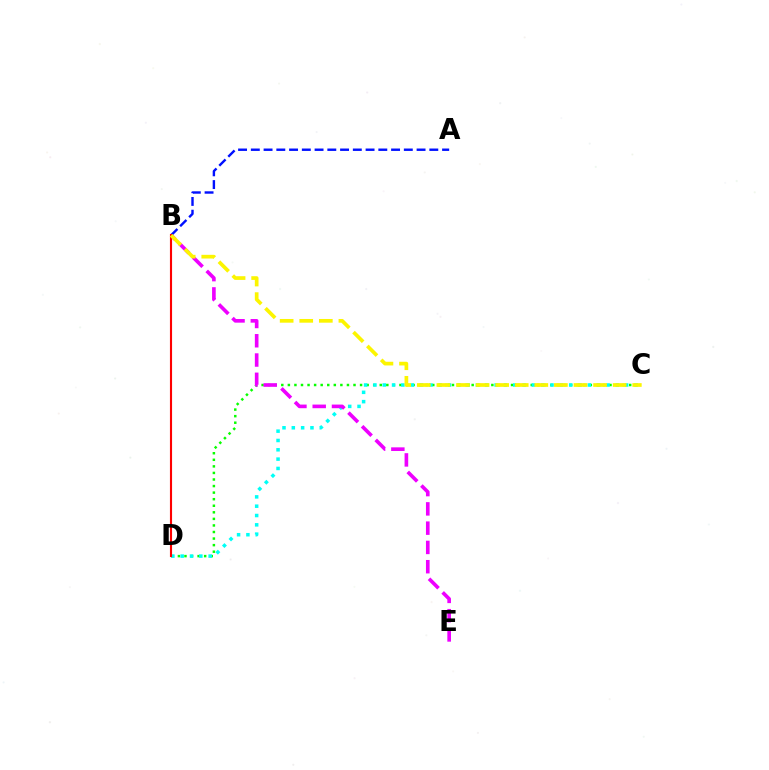{('C', 'D'): [{'color': '#08ff00', 'line_style': 'dotted', 'thickness': 1.78}, {'color': '#00fff6', 'line_style': 'dotted', 'thickness': 2.53}], ('B', 'E'): [{'color': '#ee00ff', 'line_style': 'dashed', 'thickness': 2.62}], ('A', 'B'): [{'color': '#0010ff', 'line_style': 'dashed', 'thickness': 1.73}], ('B', 'D'): [{'color': '#ff0000', 'line_style': 'solid', 'thickness': 1.53}], ('B', 'C'): [{'color': '#fcf500', 'line_style': 'dashed', 'thickness': 2.66}]}